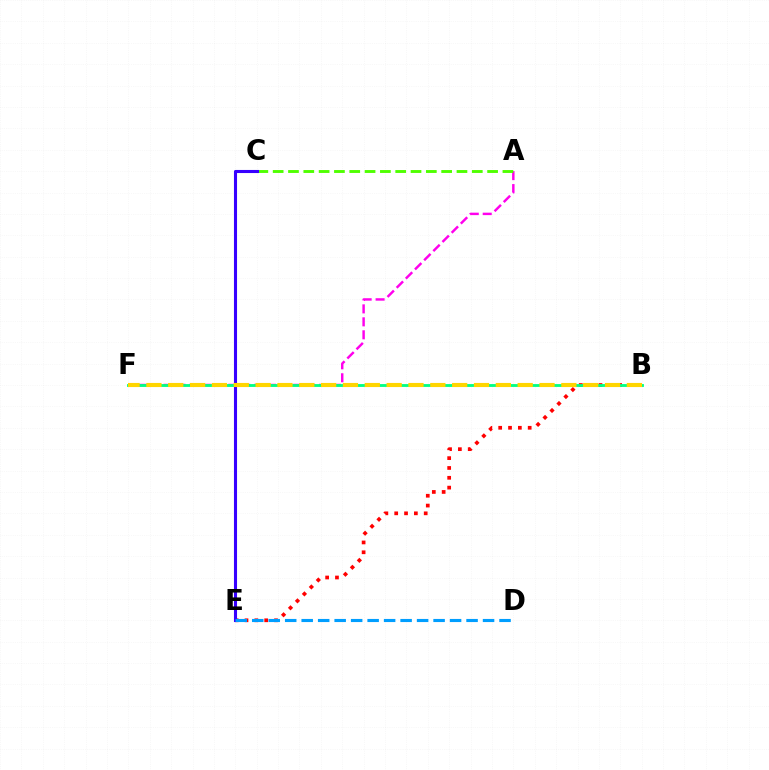{('B', 'E'): [{'color': '#ff0000', 'line_style': 'dotted', 'thickness': 2.67}], ('A', 'F'): [{'color': '#ff00ed', 'line_style': 'dashed', 'thickness': 1.76}], ('A', 'C'): [{'color': '#4fff00', 'line_style': 'dashed', 'thickness': 2.08}], ('C', 'E'): [{'color': '#3700ff', 'line_style': 'solid', 'thickness': 2.22}], ('B', 'F'): [{'color': '#00ff86', 'line_style': 'solid', 'thickness': 2.04}, {'color': '#ffd500', 'line_style': 'dashed', 'thickness': 2.97}], ('D', 'E'): [{'color': '#009eff', 'line_style': 'dashed', 'thickness': 2.24}]}